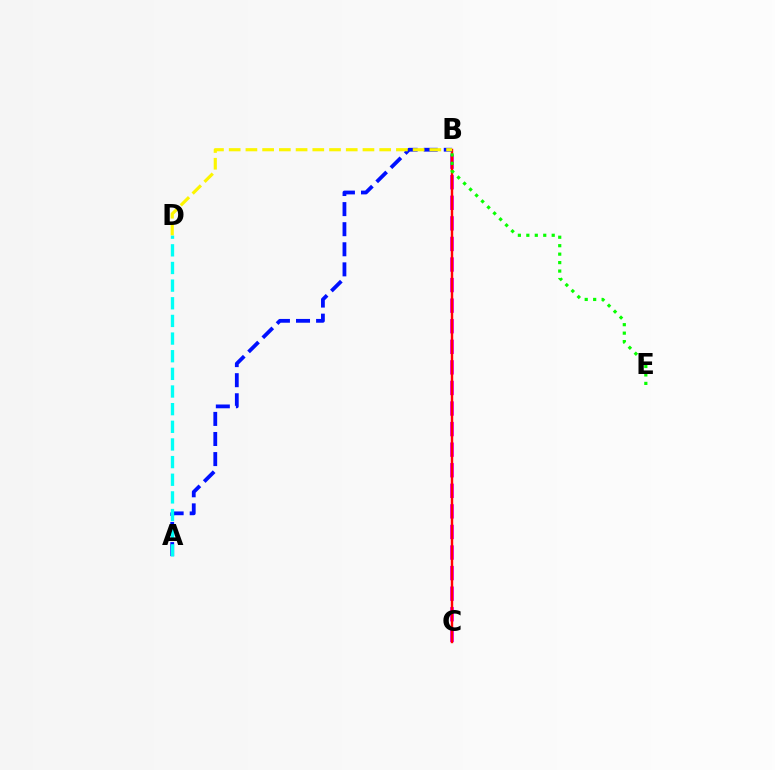{('B', 'C'): [{'color': '#ee00ff', 'line_style': 'dashed', 'thickness': 2.79}, {'color': '#ff0000', 'line_style': 'solid', 'thickness': 1.75}], ('A', 'B'): [{'color': '#0010ff', 'line_style': 'dashed', 'thickness': 2.73}], ('A', 'D'): [{'color': '#00fff6', 'line_style': 'dashed', 'thickness': 2.4}], ('B', 'D'): [{'color': '#fcf500', 'line_style': 'dashed', 'thickness': 2.27}], ('B', 'E'): [{'color': '#08ff00', 'line_style': 'dotted', 'thickness': 2.3}]}